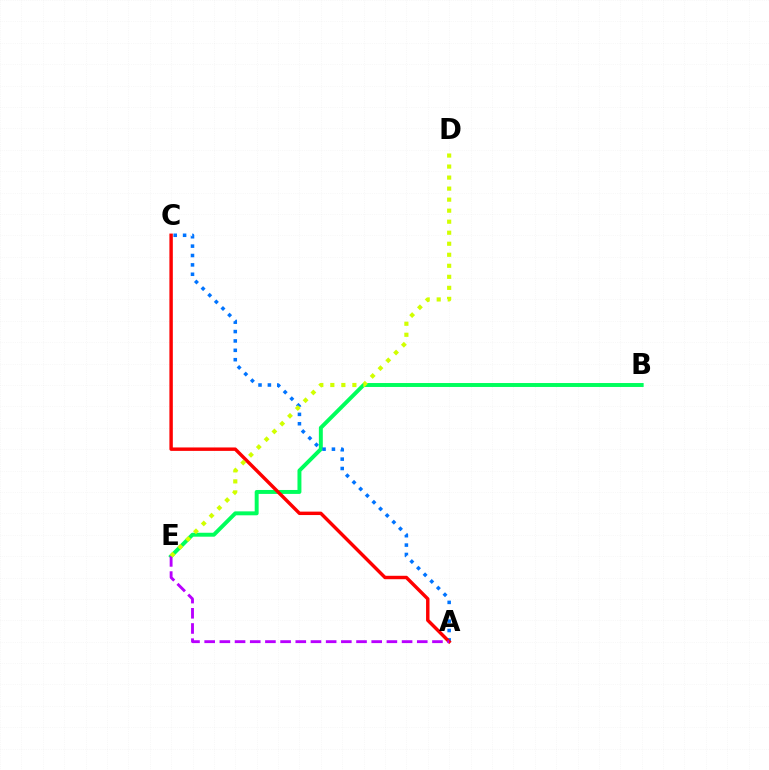{('B', 'E'): [{'color': '#00ff5c', 'line_style': 'solid', 'thickness': 2.84}], ('A', 'C'): [{'color': '#0074ff', 'line_style': 'dotted', 'thickness': 2.55}, {'color': '#ff0000', 'line_style': 'solid', 'thickness': 2.47}], ('A', 'E'): [{'color': '#b900ff', 'line_style': 'dashed', 'thickness': 2.06}], ('D', 'E'): [{'color': '#d1ff00', 'line_style': 'dotted', 'thickness': 3.0}]}